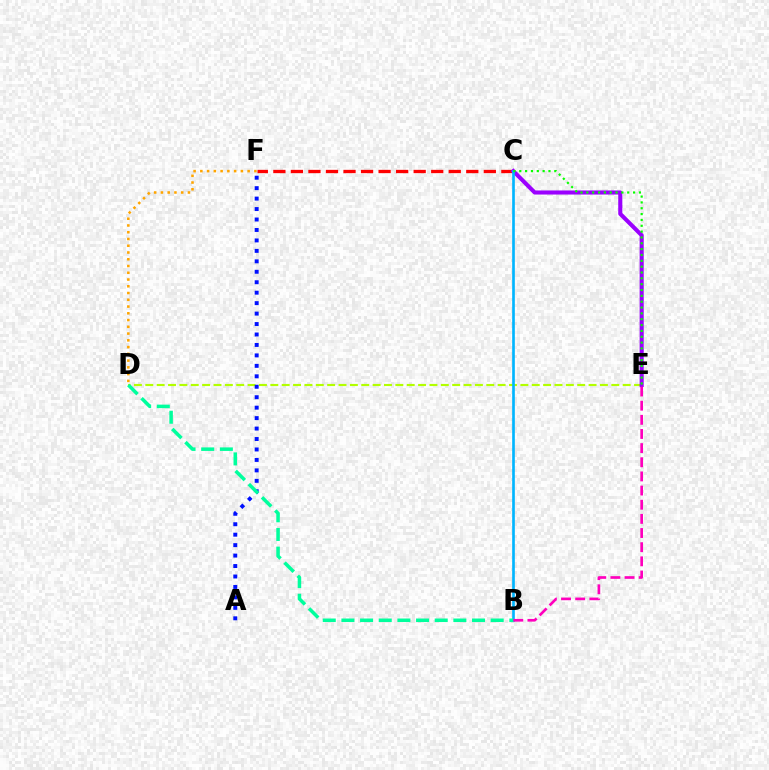{('C', 'F'): [{'color': '#ff0000', 'line_style': 'dashed', 'thickness': 2.38}], ('D', 'F'): [{'color': '#ffa500', 'line_style': 'dotted', 'thickness': 1.84}], ('D', 'E'): [{'color': '#b3ff00', 'line_style': 'dashed', 'thickness': 1.54}], ('C', 'E'): [{'color': '#9b00ff', 'line_style': 'solid', 'thickness': 2.94}, {'color': '#08ff00', 'line_style': 'dotted', 'thickness': 1.59}], ('A', 'F'): [{'color': '#0010ff', 'line_style': 'dotted', 'thickness': 2.84}], ('B', 'C'): [{'color': '#00b5ff', 'line_style': 'solid', 'thickness': 1.91}], ('B', 'D'): [{'color': '#00ff9d', 'line_style': 'dashed', 'thickness': 2.53}], ('B', 'E'): [{'color': '#ff00bd', 'line_style': 'dashed', 'thickness': 1.92}]}